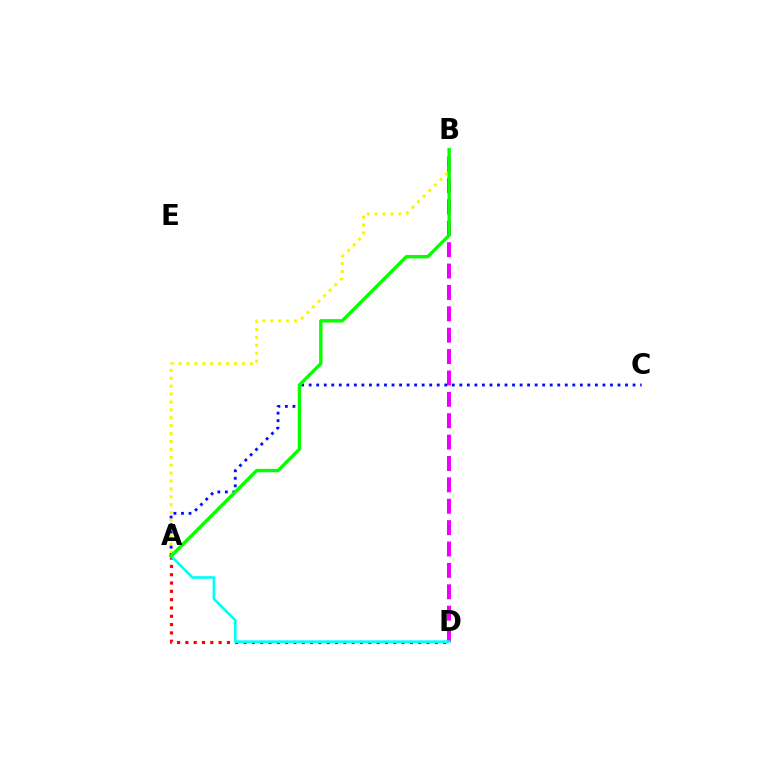{('B', 'D'): [{'color': '#ee00ff', 'line_style': 'dashed', 'thickness': 2.9}], ('A', 'B'): [{'color': '#fcf500', 'line_style': 'dotted', 'thickness': 2.15}, {'color': '#08ff00', 'line_style': 'solid', 'thickness': 2.45}], ('A', 'D'): [{'color': '#ff0000', 'line_style': 'dotted', 'thickness': 2.26}, {'color': '#00fff6', 'line_style': 'solid', 'thickness': 1.9}], ('A', 'C'): [{'color': '#0010ff', 'line_style': 'dotted', 'thickness': 2.05}]}